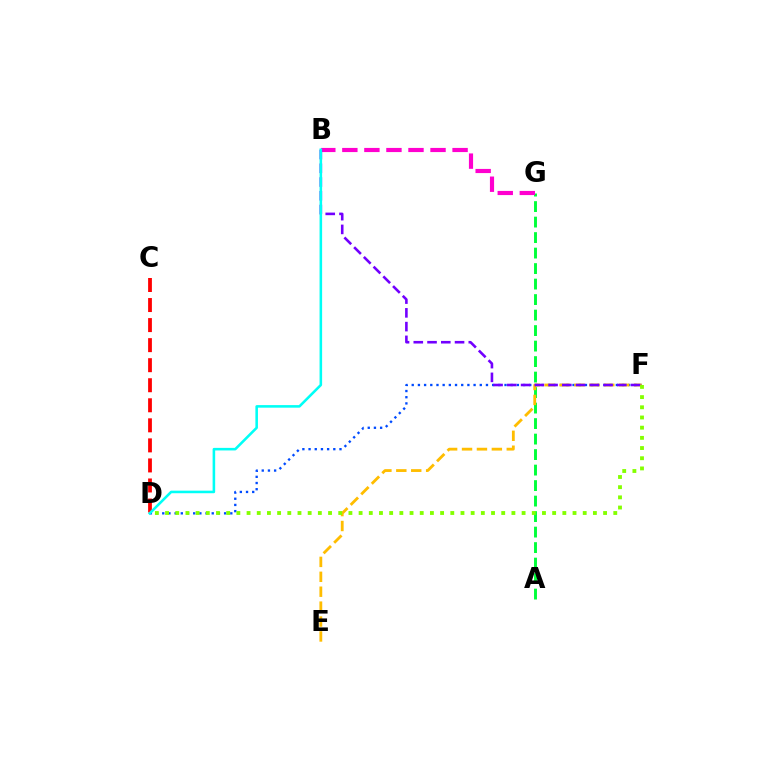{('D', 'F'): [{'color': '#004bff', 'line_style': 'dotted', 'thickness': 1.68}, {'color': '#84ff00', 'line_style': 'dotted', 'thickness': 2.77}], ('A', 'G'): [{'color': '#00ff39', 'line_style': 'dashed', 'thickness': 2.11}], ('E', 'F'): [{'color': '#ffbd00', 'line_style': 'dashed', 'thickness': 2.03}], ('B', 'G'): [{'color': '#ff00cf', 'line_style': 'dashed', 'thickness': 2.99}], ('C', 'D'): [{'color': '#ff0000', 'line_style': 'dashed', 'thickness': 2.72}], ('B', 'F'): [{'color': '#7200ff', 'line_style': 'dashed', 'thickness': 1.87}], ('B', 'D'): [{'color': '#00fff6', 'line_style': 'solid', 'thickness': 1.85}]}